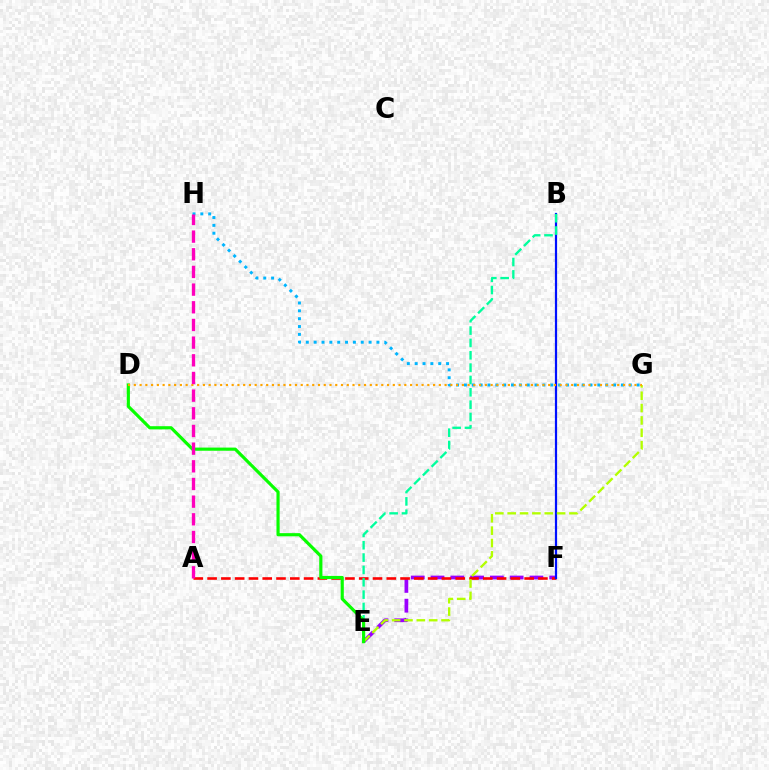{('E', 'F'): [{'color': '#9b00ff', 'line_style': 'dashed', 'thickness': 2.69}], ('A', 'F'): [{'color': '#ff0000', 'line_style': 'dashed', 'thickness': 1.87}], ('B', 'F'): [{'color': '#0010ff', 'line_style': 'solid', 'thickness': 1.59}], ('G', 'H'): [{'color': '#00b5ff', 'line_style': 'dotted', 'thickness': 2.13}], ('E', 'G'): [{'color': '#b3ff00', 'line_style': 'dashed', 'thickness': 1.68}], ('B', 'E'): [{'color': '#00ff9d', 'line_style': 'dashed', 'thickness': 1.68}], ('D', 'E'): [{'color': '#08ff00', 'line_style': 'solid', 'thickness': 2.28}], ('D', 'G'): [{'color': '#ffa500', 'line_style': 'dotted', 'thickness': 1.56}], ('A', 'H'): [{'color': '#ff00bd', 'line_style': 'dashed', 'thickness': 2.4}]}